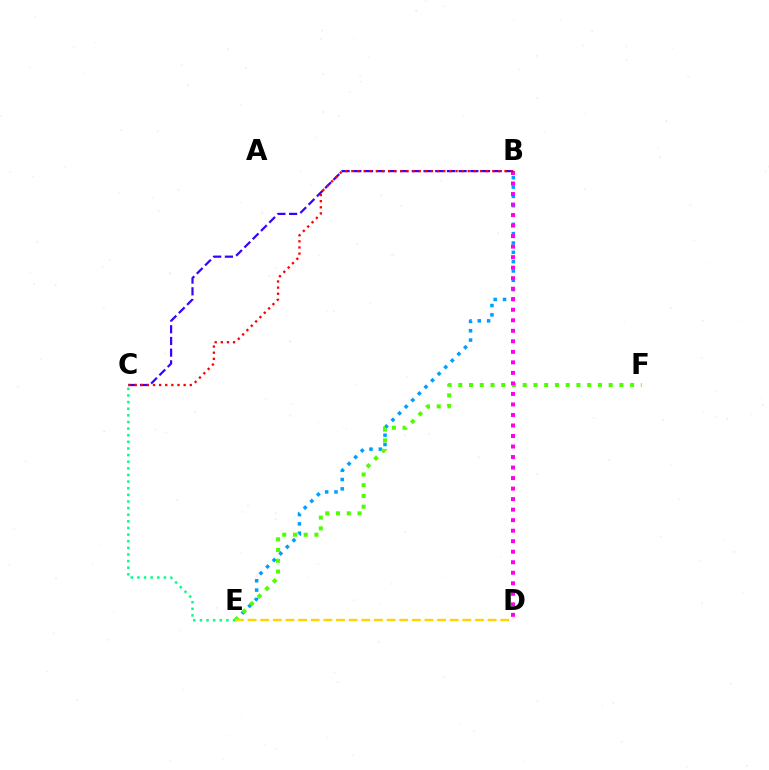{('B', 'E'): [{'color': '#009eff', 'line_style': 'dotted', 'thickness': 2.53}], ('C', 'E'): [{'color': '#00ff86', 'line_style': 'dotted', 'thickness': 1.8}], ('E', 'F'): [{'color': '#4fff00', 'line_style': 'dotted', 'thickness': 2.92}], ('D', 'E'): [{'color': '#ffd500', 'line_style': 'dashed', 'thickness': 1.72}], ('B', 'D'): [{'color': '#ff00ed', 'line_style': 'dotted', 'thickness': 2.86}], ('B', 'C'): [{'color': '#3700ff', 'line_style': 'dashed', 'thickness': 1.59}, {'color': '#ff0000', 'line_style': 'dotted', 'thickness': 1.66}]}